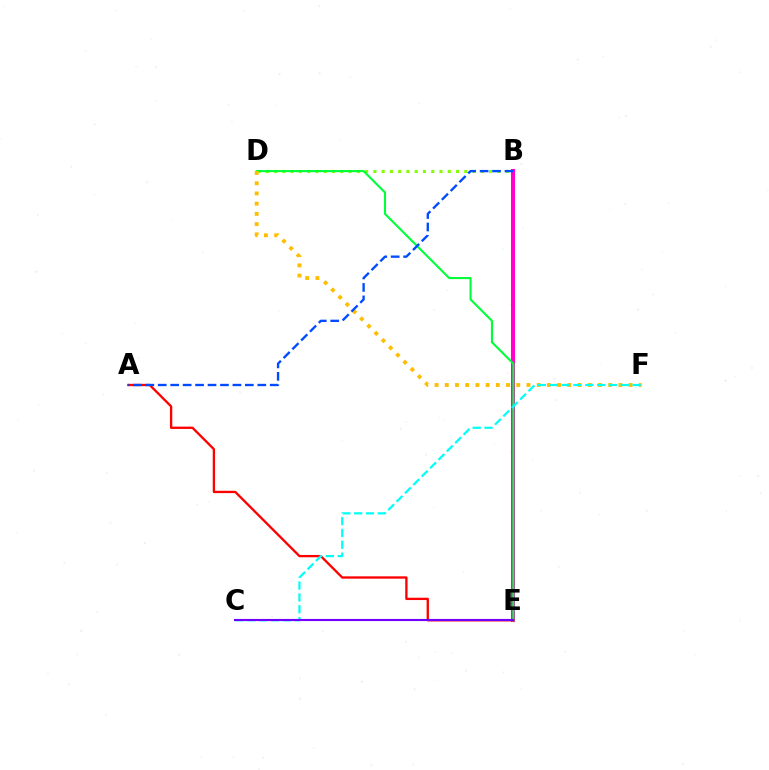{('B', 'D'): [{'color': '#84ff00', 'line_style': 'dotted', 'thickness': 2.25}], ('B', 'E'): [{'color': '#ff00cf', 'line_style': 'solid', 'thickness': 2.92}], ('A', 'E'): [{'color': '#ff0000', 'line_style': 'solid', 'thickness': 1.68}], ('D', 'E'): [{'color': '#00ff39', 'line_style': 'solid', 'thickness': 1.52}], ('D', 'F'): [{'color': '#ffbd00', 'line_style': 'dotted', 'thickness': 2.78}], ('C', 'F'): [{'color': '#00fff6', 'line_style': 'dashed', 'thickness': 1.61}], ('C', 'E'): [{'color': '#7200ff', 'line_style': 'solid', 'thickness': 1.52}], ('A', 'B'): [{'color': '#004bff', 'line_style': 'dashed', 'thickness': 1.69}]}